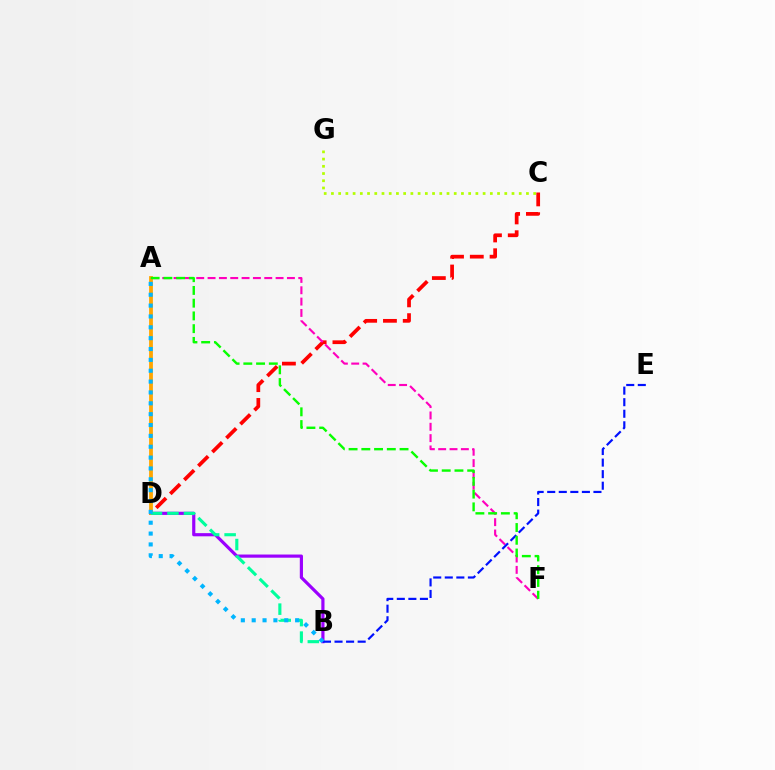{('C', 'G'): [{'color': '#b3ff00', 'line_style': 'dotted', 'thickness': 1.96}], ('C', 'D'): [{'color': '#ff0000', 'line_style': 'dashed', 'thickness': 2.69}], ('A', 'F'): [{'color': '#ff00bd', 'line_style': 'dashed', 'thickness': 1.54}, {'color': '#08ff00', 'line_style': 'dashed', 'thickness': 1.73}], ('B', 'D'): [{'color': '#9b00ff', 'line_style': 'solid', 'thickness': 2.29}, {'color': '#00ff9d', 'line_style': 'dashed', 'thickness': 2.24}], ('B', 'E'): [{'color': '#0010ff', 'line_style': 'dashed', 'thickness': 1.57}], ('A', 'D'): [{'color': '#ffa500', 'line_style': 'solid', 'thickness': 2.73}], ('A', 'B'): [{'color': '#00b5ff', 'line_style': 'dotted', 'thickness': 2.95}]}